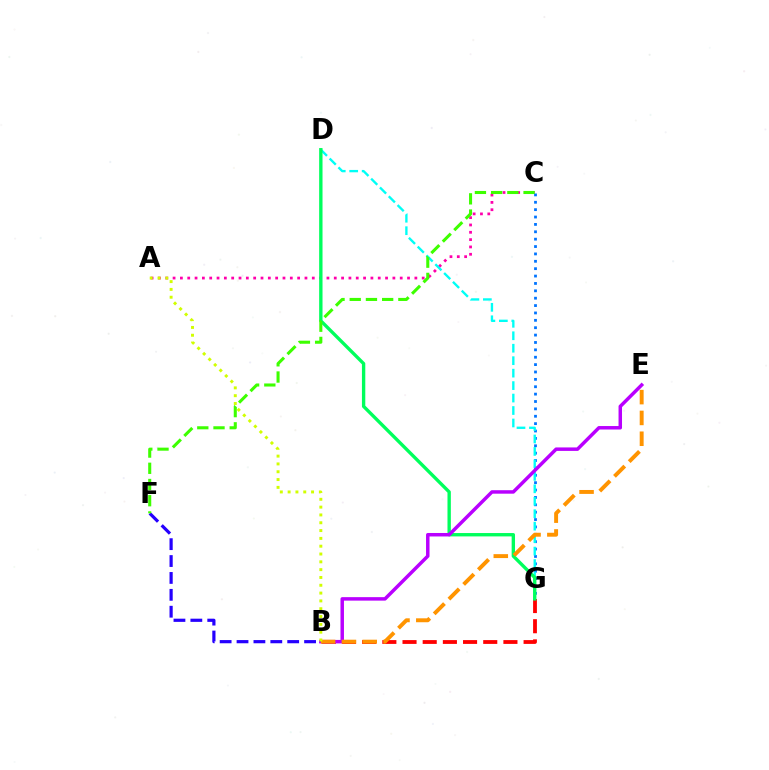{('A', 'C'): [{'color': '#ff00ac', 'line_style': 'dotted', 'thickness': 1.99}], ('C', 'G'): [{'color': '#0074ff', 'line_style': 'dotted', 'thickness': 2.0}], ('B', 'G'): [{'color': '#ff0000', 'line_style': 'dashed', 'thickness': 2.74}], ('D', 'G'): [{'color': '#00fff6', 'line_style': 'dashed', 'thickness': 1.69}, {'color': '#00ff5c', 'line_style': 'solid', 'thickness': 2.42}], ('B', 'F'): [{'color': '#2500ff', 'line_style': 'dashed', 'thickness': 2.29}], ('B', 'E'): [{'color': '#b900ff', 'line_style': 'solid', 'thickness': 2.5}, {'color': '#ff9400', 'line_style': 'dashed', 'thickness': 2.83}], ('C', 'F'): [{'color': '#3dff00', 'line_style': 'dashed', 'thickness': 2.2}], ('A', 'B'): [{'color': '#d1ff00', 'line_style': 'dotted', 'thickness': 2.12}]}